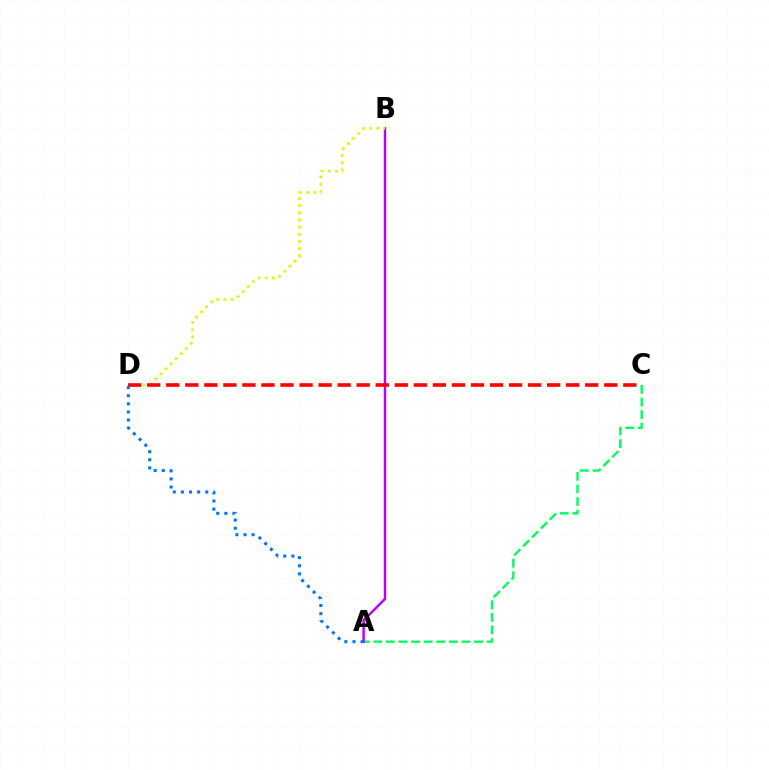{('A', 'C'): [{'color': '#00ff5c', 'line_style': 'dashed', 'thickness': 1.71}], ('A', 'B'): [{'color': '#b900ff', 'line_style': 'solid', 'thickness': 1.76}], ('B', 'D'): [{'color': '#d1ff00', 'line_style': 'dotted', 'thickness': 1.95}], ('C', 'D'): [{'color': '#ff0000', 'line_style': 'dashed', 'thickness': 2.59}], ('A', 'D'): [{'color': '#0074ff', 'line_style': 'dotted', 'thickness': 2.2}]}